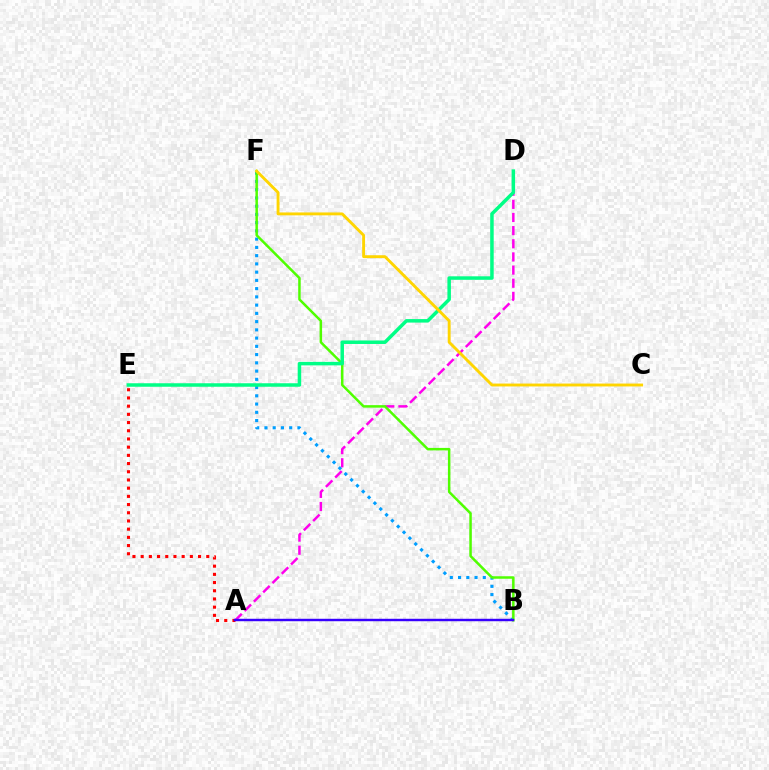{('B', 'F'): [{'color': '#009eff', 'line_style': 'dotted', 'thickness': 2.24}, {'color': '#4fff00', 'line_style': 'solid', 'thickness': 1.8}], ('A', 'D'): [{'color': '#ff00ed', 'line_style': 'dashed', 'thickness': 1.79}], ('D', 'E'): [{'color': '#00ff86', 'line_style': 'solid', 'thickness': 2.52}], ('A', 'E'): [{'color': '#ff0000', 'line_style': 'dotted', 'thickness': 2.23}], ('A', 'B'): [{'color': '#3700ff', 'line_style': 'solid', 'thickness': 1.76}], ('C', 'F'): [{'color': '#ffd500', 'line_style': 'solid', 'thickness': 2.08}]}